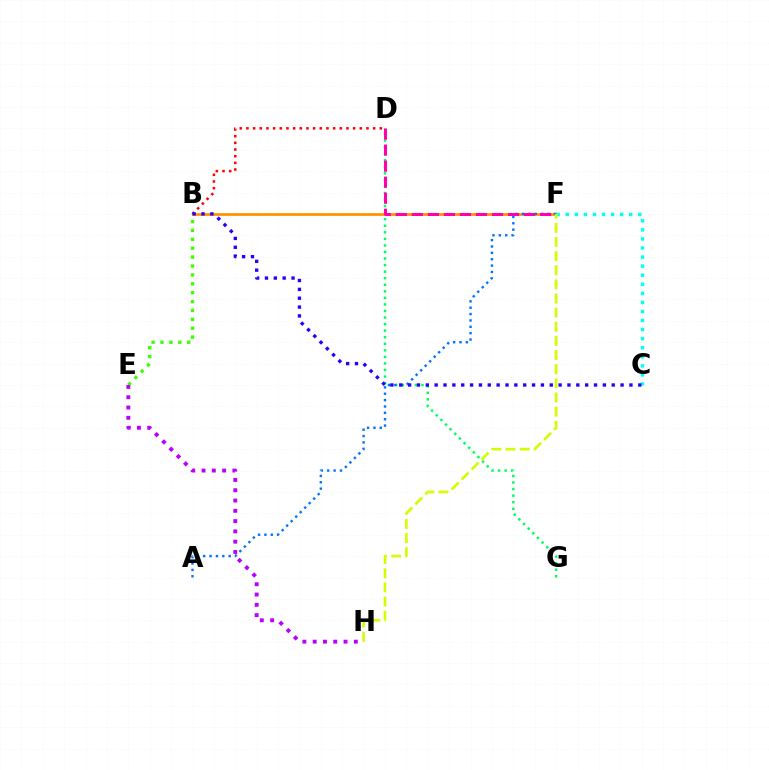{('B', 'F'): [{'color': '#ff9400', 'line_style': 'solid', 'thickness': 1.99}], ('D', 'G'): [{'color': '#00ff5c', 'line_style': 'dotted', 'thickness': 1.78}], ('A', 'F'): [{'color': '#0074ff', 'line_style': 'dotted', 'thickness': 1.73}], ('B', 'D'): [{'color': '#ff0000', 'line_style': 'dotted', 'thickness': 1.81}], ('C', 'F'): [{'color': '#00fff6', 'line_style': 'dotted', 'thickness': 2.46}], ('B', 'E'): [{'color': '#3dff00', 'line_style': 'dotted', 'thickness': 2.42}], ('D', 'F'): [{'color': '#ff00ac', 'line_style': 'dashed', 'thickness': 2.18}], ('B', 'C'): [{'color': '#2500ff', 'line_style': 'dotted', 'thickness': 2.41}], ('E', 'H'): [{'color': '#b900ff', 'line_style': 'dotted', 'thickness': 2.8}], ('F', 'H'): [{'color': '#d1ff00', 'line_style': 'dashed', 'thickness': 1.92}]}